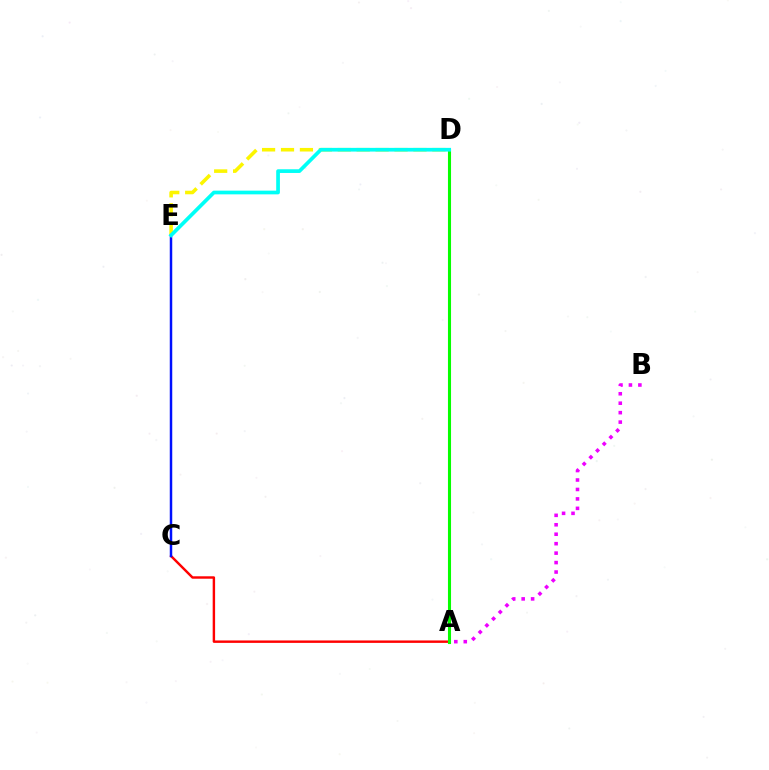{('A', 'C'): [{'color': '#ff0000', 'line_style': 'solid', 'thickness': 1.75}], ('A', 'D'): [{'color': '#08ff00', 'line_style': 'solid', 'thickness': 2.21}], ('C', 'E'): [{'color': '#0010ff', 'line_style': 'solid', 'thickness': 1.78}], ('D', 'E'): [{'color': '#fcf500', 'line_style': 'dashed', 'thickness': 2.57}, {'color': '#00fff6', 'line_style': 'solid', 'thickness': 2.67}], ('A', 'B'): [{'color': '#ee00ff', 'line_style': 'dotted', 'thickness': 2.57}]}